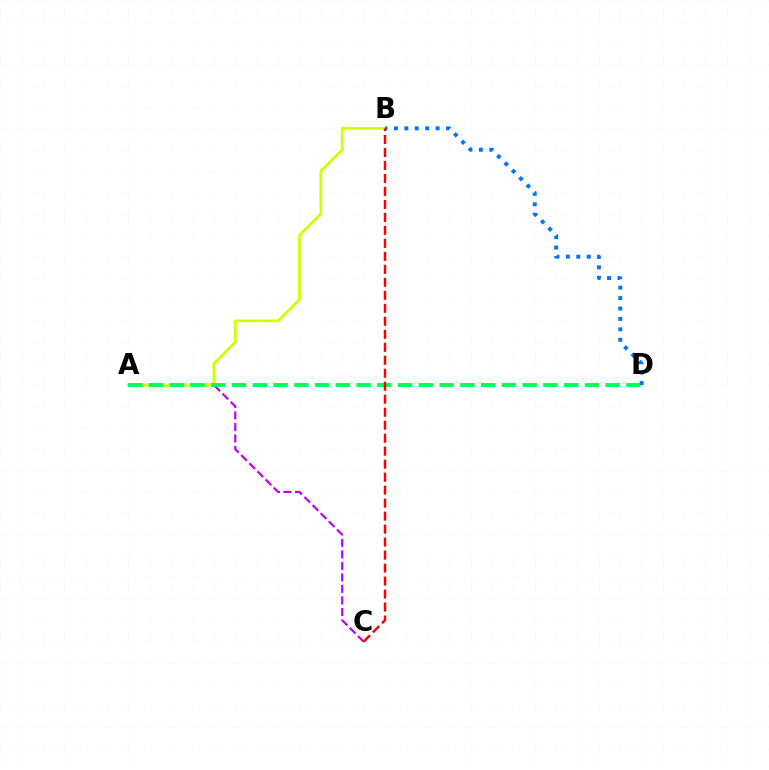{('A', 'C'): [{'color': '#b900ff', 'line_style': 'dashed', 'thickness': 1.56}], ('A', 'B'): [{'color': '#d1ff00', 'line_style': 'solid', 'thickness': 1.99}], ('A', 'D'): [{'color': '#00ff5c', 'line_style': 'dashed', 'thickness': 2.82}], ('B', 'D'): [{'color': '#0074ff', 'line_style': 'dotted', 'thickness': 2.83}], ('B', 'C'): [{'color': '#ff0000', 'line_style': 'dashed', 'thickness': 1.76}]}